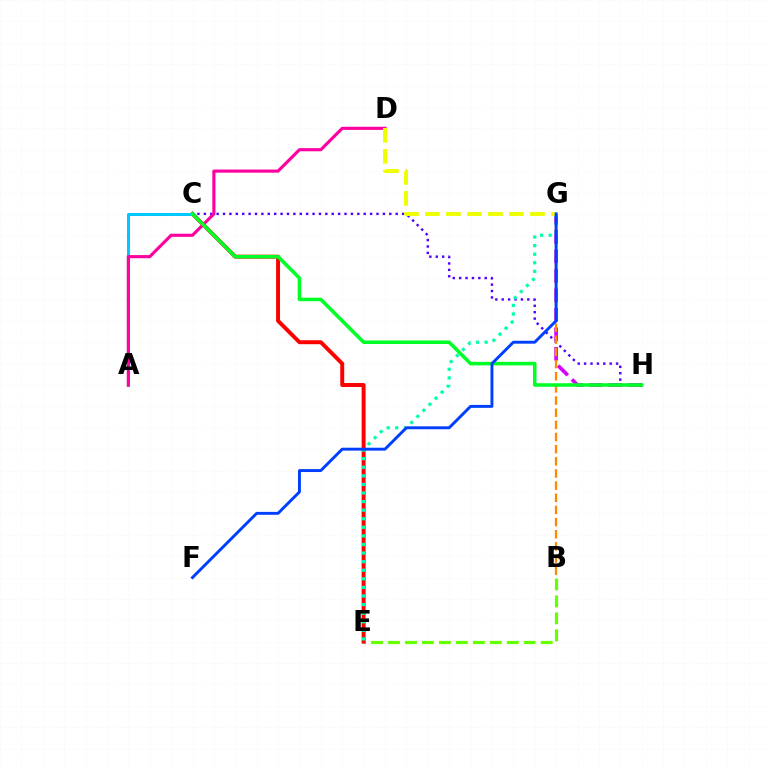{('B', 'E'): [{'color': '#66ff00', 'line_style': 'dashed', 'thickness': 2.31}], ('G', 'H'): [{'color': '#d600ff', 'line_style': 'dashed', 'thickness': 2.65}], ('C', 'H'): [{'color': '#4f00ff', 'line_style': 'dotted', 'thickness': 1.74}, {'color': '#00ff27', 'line_style': 'solid', 'thickness': 2.54}], ('B', 'G'): [{'color': '#ff8800', 'line_style': 'dashed', 'thickness': 1.65}], ('C', 'E'): [{'color': '#ff0000', 'line_style': 'solid', 'thickness': 2.84}], ('A', 'C'): [{'color': '#00c7ff', 'line_style': 'solid', 'thickness': 2.18}], ('E', 'G'): [{'color': '#00ffaf', 'line_style': 'dotted', 'thickness': 2.33}], ('A', 'D'): [{'color': '#ff00a0', 'line_style': 'solid', 'thickness': 2.25}], ('D', 'G'): [{'color': '#eeff00', 'line_style': 'dashed', 'thickness': 2.85}], ('F', 'G'): [{'color': '#003fff', 'line_style': 'solid', 'thickness': 2.1}]}